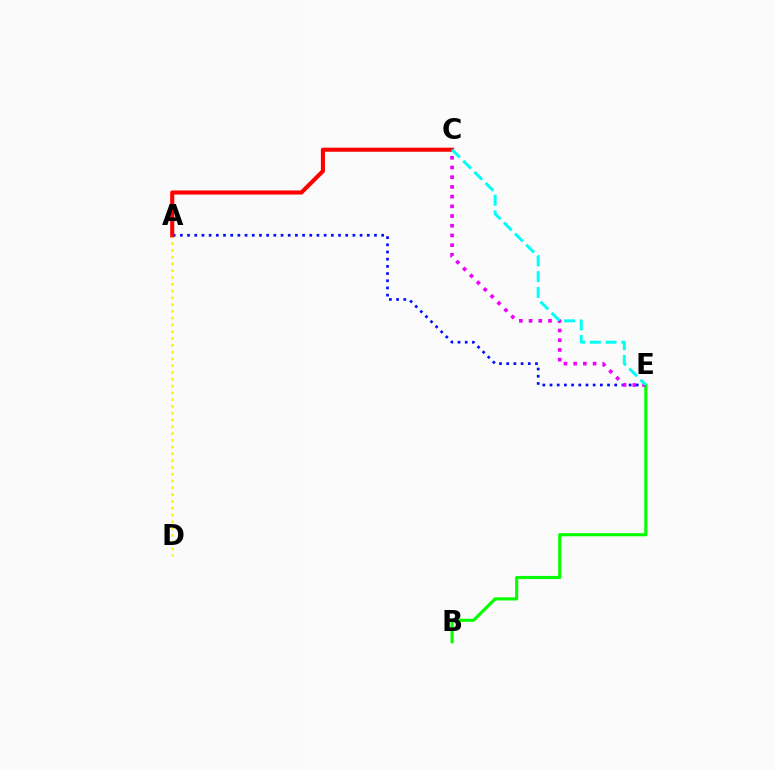{('A', 'E'): [{'color': '#0010ff', 'line_style': 'dotted', 'thickness': 1.95}], ('A', 'D'): [{'color': '#fcf500', 'line_style': 'dotted', 'thickness': 1.84}], ('B', 'E'): [{'color': '#08ff00', 'line_style': 'solid', 'thickness': 2.26}], ('C', 'E'): [{'color': '#ee00ff', 'line_style': 'dotted', 'thickness': 2.64}, {'color': '#00fff6', 'line_style': 'dashed', 'thickness': 2.14}], ('A', 'C'): [{'color': '#ff0000', 'line_style': 'solid', 'thickness': 2.94}]}